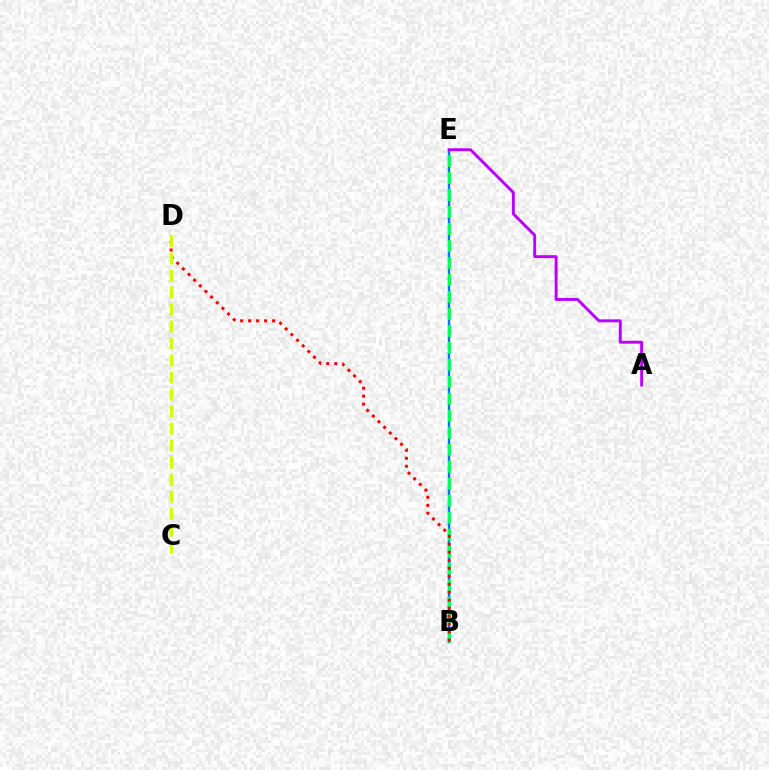{('B', 'E'): [{'color': '#0074ff', 'line_style': 'solid', 'thickness': 1.72}, {'color': '#00ff5c', 'line_style': 'dashed', 'thickness': 2.31}], ('B', 'D'): [{'color': '#ff0000', 'line_style': 'dotted', 'thickness': 2.17}], ('A', 'E'): [{'color': '#b900ff', 'line_style': 'solid', 'thickness': 2.11}], ('C', 'D'): [{'color': '#d1ff00', 'line_style': 'dashed', 'thickness': 2.31}]}